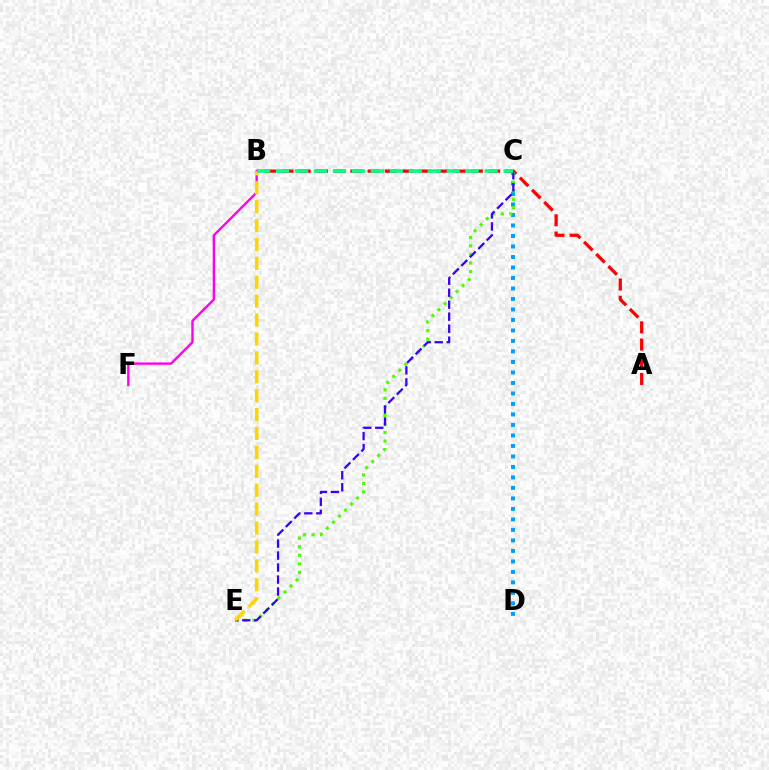{('A', 'B'): [{'color': '#ff0000', 'line_style': 'dashed', 'thickness': 2.34}], ('C', 'D'): [{'color': '#009eff', 'line_style': 'dotted', 'thickness': 2.85}], ('C', 'E'): [{'color': '#4fff00', 'line_style': 'dotted', 'thickness': 2.32}, {'color': '#3700ff', 'line_style': 'dashed', 'thickness': 1.63}], ('B', 'F'): [{'color': '#ff00ed', 'line_style': 'solid', 'thickness': 1.71}], ('B', 'E'): [{'color': '#ffd500', 'line_style': 'dashed', 'thickness': 2.57}], ('B', 'C'): [{'color': '#00ff86', 'line_style': 'dashed', 'thickness': 2.58}]}